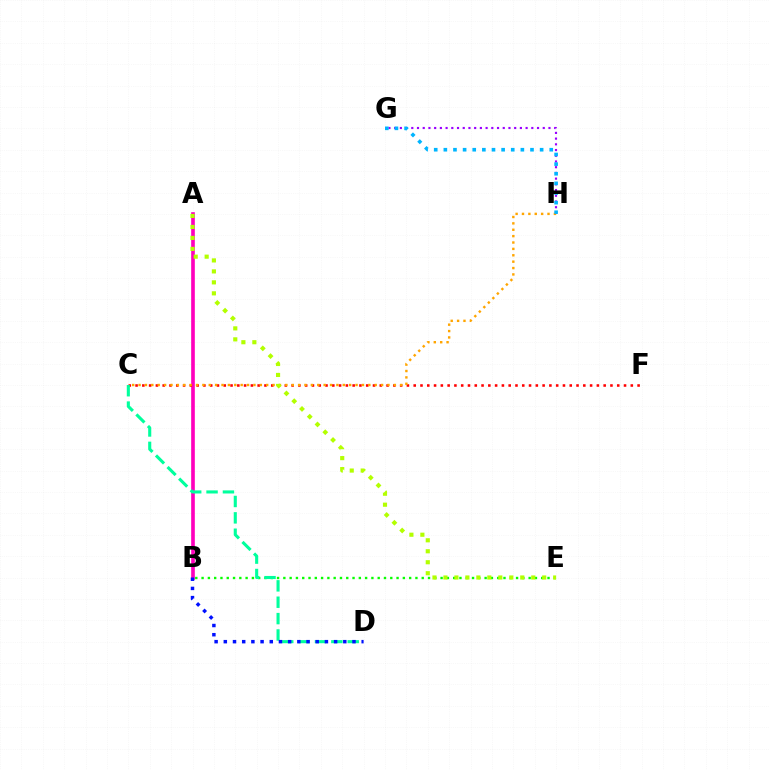{('G', 'H'): [{'color': '#9b00ff', 'line_style': 'dotted', 'thickness': 1.55}, {'color': '#00b5ff', 'line_style': 'dotted', 'thickness': 2.62}], ('B', 'E'): [{'color': '#08ff00', 'line_style': 'dotted', 'thickness': 1.71}], ('A', 'B'): [{'color': '#ff00bd', 'line_style': 'solid', 'thickness': 2.63}], ('C', 'F'): [{'color': '#ff0000', 'line_style': 'dotted', 'thickness': 1.84}], ('C', 'H'): [{'color': '#ffa500', 'line_style': 'dotted', 'thickness': 1.73}], ('C', 'D'): [{'color': '#00ff9d', 'line_style': 'dashed', 'thickness': 2.22}], ('B', 'D'): [{'color': '#0010ff', 'line_style': 'dotted', 'thickness': 2.5}], ('A', 'E'): [{'color': '#b3ff00', 'line_style': 'dotted', 'thickness': 2.98}]}